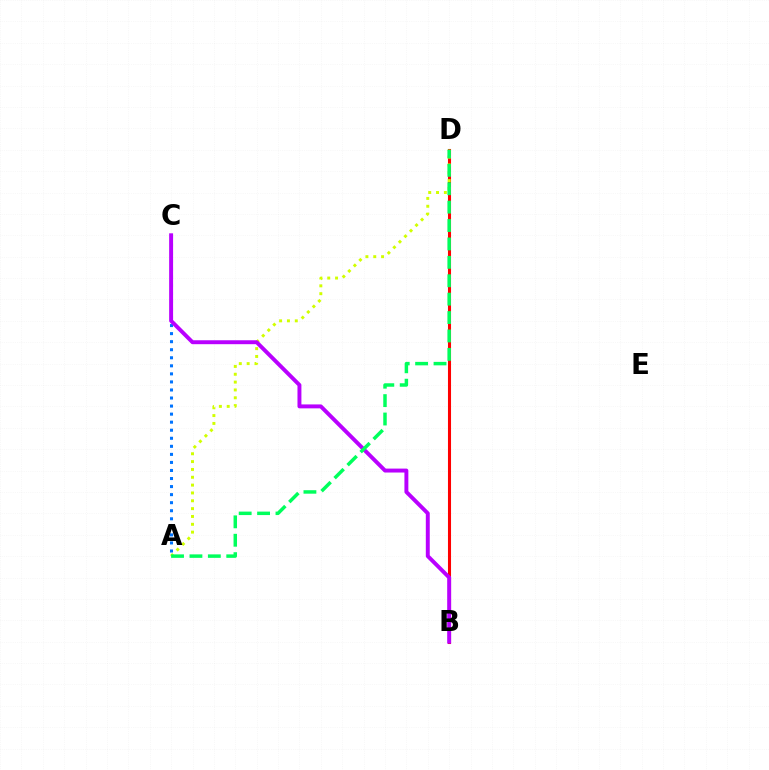{('B', 'D'): [{'color': '#ff0000', 'line_style': 'solid', 'thickness': 2.21}], ('A', 'C'): [{'color': '#0074ff', 'line_style': 'dotted', 'thickness': 2.19}], ('A', 'D'): [{'color': '#d1ff00', 'line_style': 'dotted', 'thickness': 2.13}, {'color': '#00ff5c', 'line_style': 'dashed', 'thickness': 2.5}], ('B', 'C'): [{'color': '#b900ff', 'line_style': 'solid', 'thickness': 2.83}]}